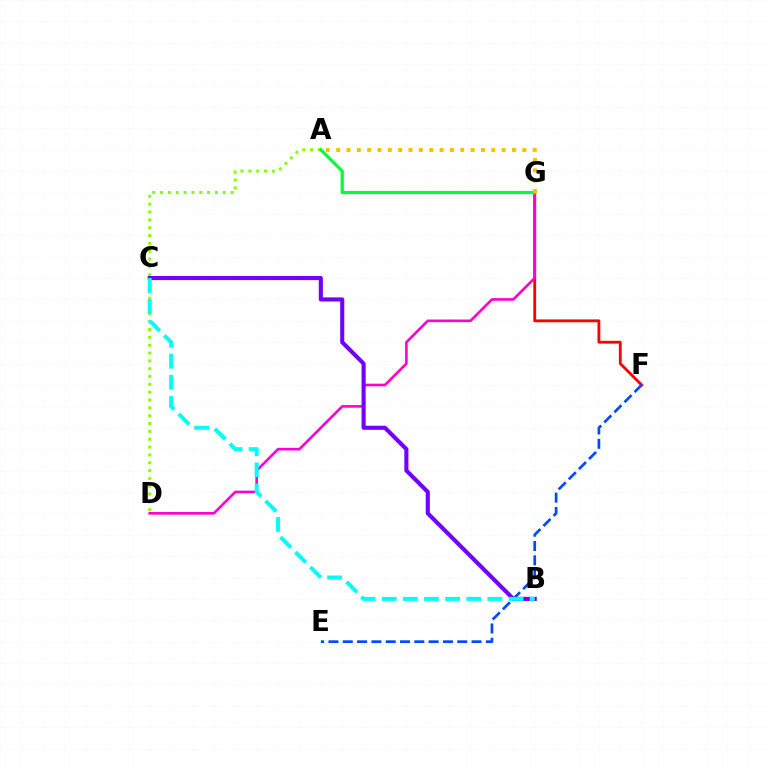{('F', 'G'): [{'color': '#ff0000', 'line_style': 'solid', 'thickness': 2.03}], ('D', 'G'): [{'color': '#ff00cf', 'line_style': 'solid', 'thickness': 1.9}], ('E', 'F'): [{'color': '#004bff', 'line_style': 'dashed', 'thickness': 1.94}], ('A', 'D'): [{'color': '#84ff00', 'line_style': 'dotted', 'thickness': 2.13}], ('A', 'G'): [{'color': '#00ff39', 'line_style': 'solid', 'thickness': 2.31}, {'color': '#ffbd00', 'line_style': 'dotted', 'thickness': 2.81}], ('B', 'C'): [{'color': '#7200ff', 'line_style': 'solid', 'thickness': 2.95}, {'color': '#00fff6', 'line_style': 'dashed', 'thickness': 2.87}]}